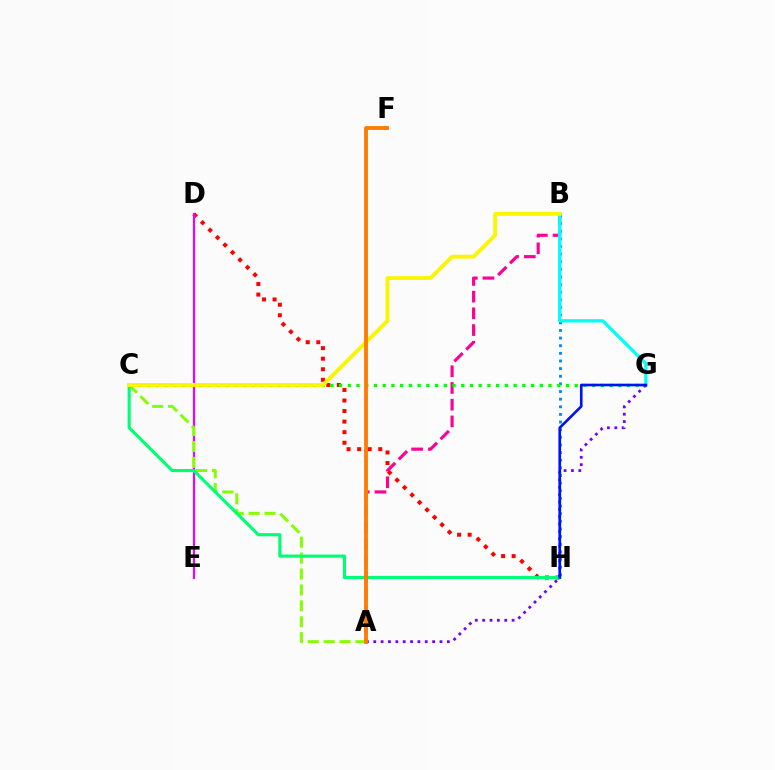{('D', 'H'): [{'color': '#ff0000', 'line_style': 'dotted', 'thickness': 2.87}], ('D', 'E'): [{'color': '#ee00ff', 'line_style': 'solid', 'thickness': 1.56}], ('B', 'H'): [{'color': '#008cff', 'line_style': 'dotted', 'thickness': 2.07}], ('A', 'C'): [{'color': '#84ff00', 'line_style': 'dashed', 'thickness': 2.16}], ('C', 'H'): [{'color': '#00ff74', 'line_style': 'solid', 'thickness': 2.25}], ('A', 'B'): [{'color': '#ff0094', 'line_style': 'dashed', 'thickness': 2.27}], ('B', 'G'): [{'color': '#00fff6', 'line_style': 'solid', 'thickness': 2.38}], ('C', 'G'): [{'color': '#08ff00', 'line_style': 'dotted', 'thickness': 2.37}], ('B', 'C'): [{'color': '#fcf500', 'line_style': 'solid', 'thickness': 2.75}], ('A', 'G'): [{'color': '#7200ff', 'line_style': 'dotted', 'thickness': 2.0}], ('G', 'H'): [{'color': '#0010ff', 'line_style': 'solid', 'thickness': 1.9}], ('A', 'F'): [{'color': '#ff7c00', 'line_style': 'solid', 'thickness': 2.77}]}